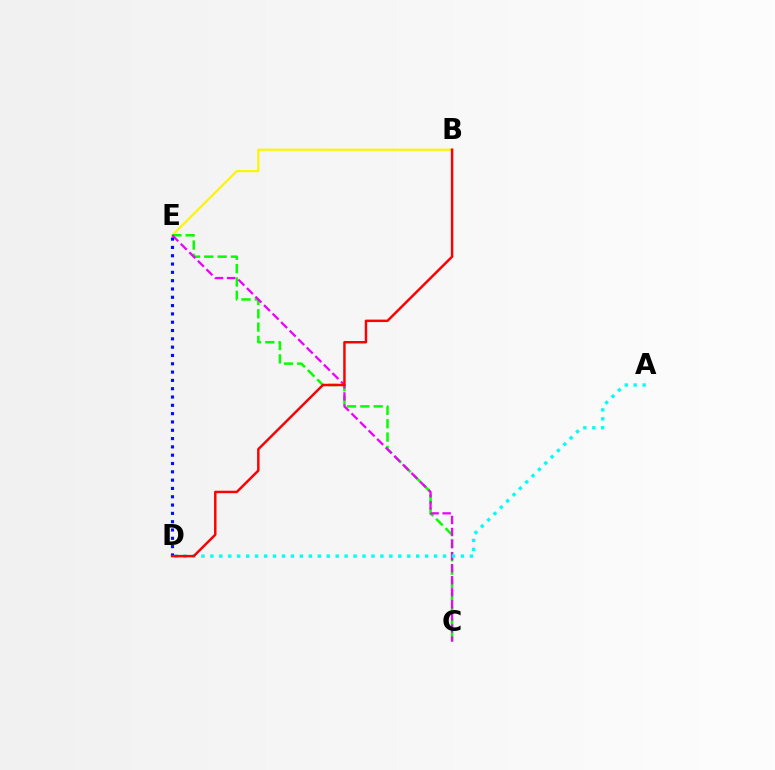{('B', 'E'): [{'color': '#fcf500', 'line_style': 'solid', 'thickness': 1.56}], ('C', 'E'): [{'color': '#08ff00', 'line_style': 'dashed', 'thickness': 1.81}, {'color': '#ee00ff', 'line_style': 'dashed', 'thickness': 1.64}], ('D', 'E'): [{'color': '#0010ff', 'line_style': 'dotted', 'thickness': 2.26}], ('A', 'D'): [{'color': '#00fff6', 'line_style': 'dotted', 'thickness': 2.43}], ('B', 'D'): [{'color': '#ff0000', 'line_style': 'solid', 'thickness': 1.77}]}